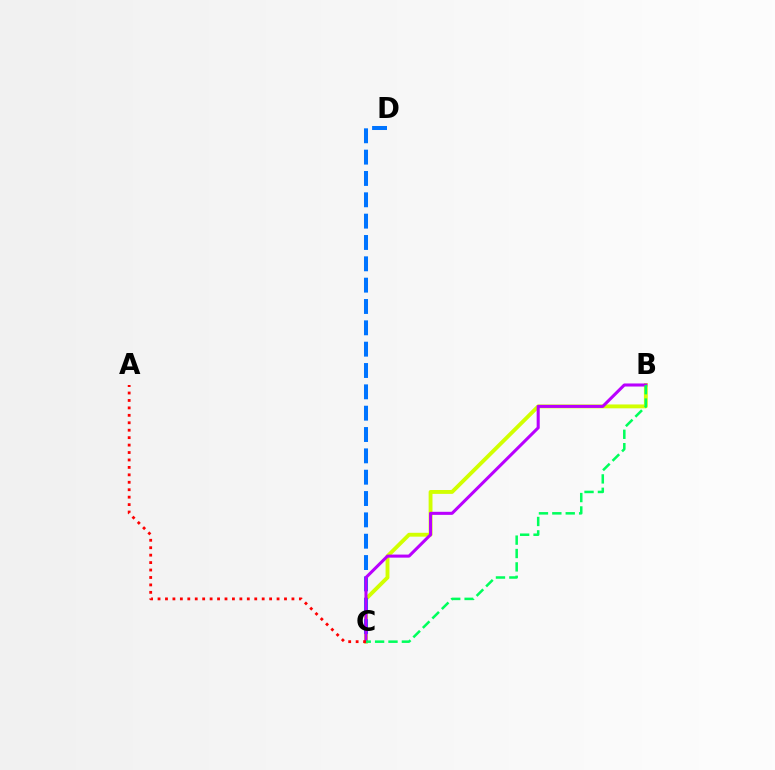{('B', 'C'): [{'color': '#d1ff00', 'line_style': 'solid', 'thickness': 2.78}, {'color': '#b900ff', 'line_style': 'solid', 'thickness': 2.2}, {'color': '#00ff5c', 'line_style': 'dashed', 'thickness': 1.82}], ('C', 'D'): [{'color': '#0074ff', 'line_style': 'dashed', 'thickness': 2.9}], ('A', 'C'): [{'color': '#ff0000', 'line_style': 'dotted', 'thickness': 2.02}]}